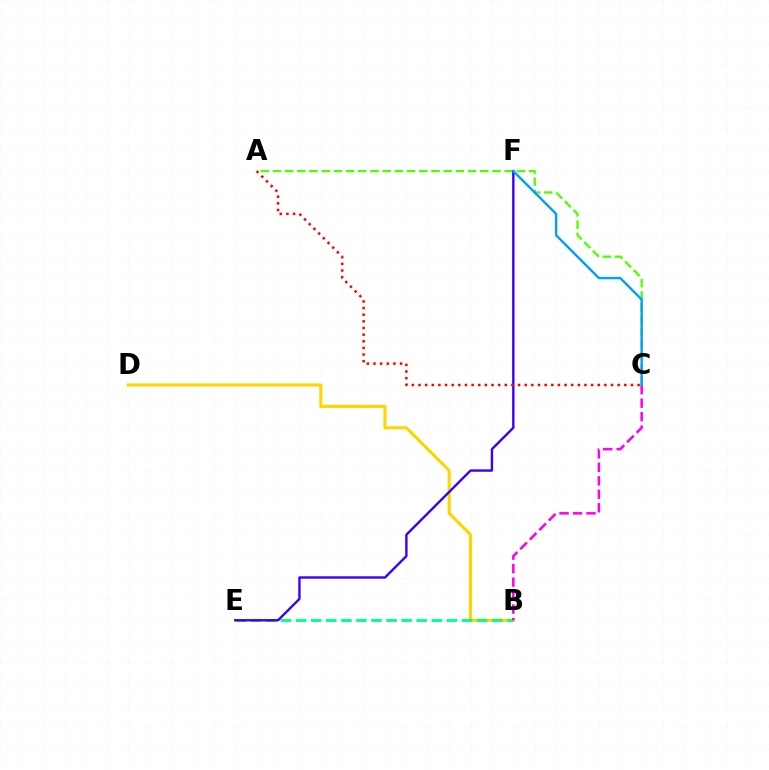{('B', 'D'): [{'color': '#ffd500', 'line_style': 'solid', 'thickness': 2.24}], ('B', 'E'): [{'color': '#00ff86', 'line_style': 'dashed', 'thickness': 2.05}], ('B', 'C'): [{'color': '#ff00ed', 'line_style': 'dashed', 'thickness': 1.83}], ('A', 'C'): [{'color': '#4fff00', 'line_style': 'dashed', 'thickness': 1.66}, {'color': '#ff0000', 'line_style': 'dotted', 'thickness': 1.8}], ('E', 'F'): [{'color': '#3700ff', 'line_style': 'solid', 'thickness': 1.72}], ('C', 'F'): [{'color': '#009eff', 'line_style': 'solid', 'thickness': 1.72}]}